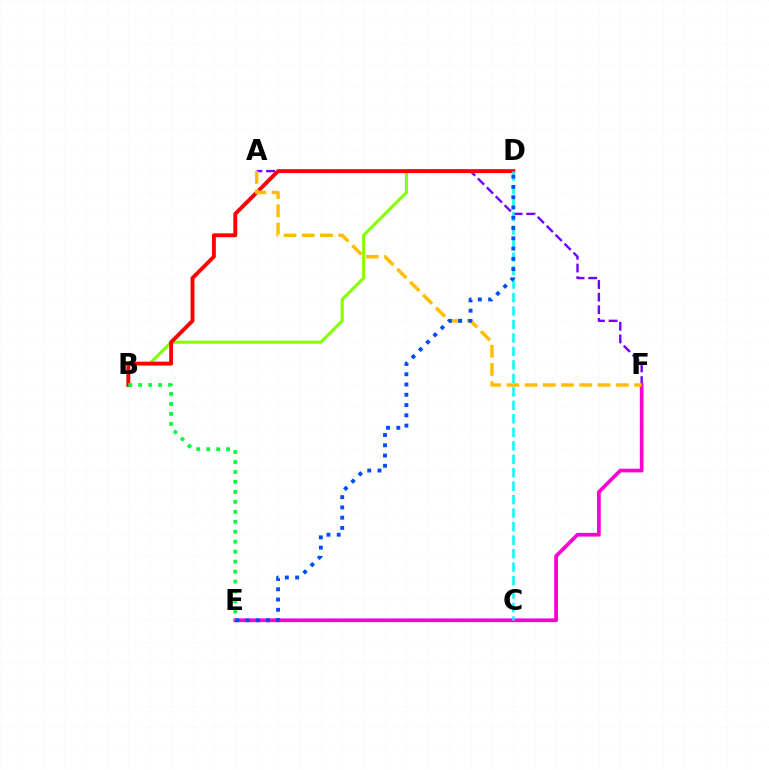{('B', 'D'): [{'color': '#84ff00', 'line_style': 'solid', 'thickness': 2.21}, {'color': '#ff0000', 'line_style': 'solid', 'thickness': 2.8}], ('A', 'F'): [{'color': '#7200ff', 'line_style': 'dashed', 'thickness': 1.72}, {'color': '#ffbd00', 'line_style': 'dashed', 'thickness': 2.48}], ('E', 'F'): [{'color': '#ff00cf', 'line_style': 'solid', 'thickness': 2.67}], ('C', 'D'): [{'color': '#00fff6', 'line_style': 'dashed', 'thickness': 1.83}], ('B', 'E'): [{'color': '#00ff39', 'line_style': 'dotted', 'thickness': 2.71}], ('D', 'E'): [{'color': '#004bff', 'line_style': 'dotted', 'thickness': 2.79}]}